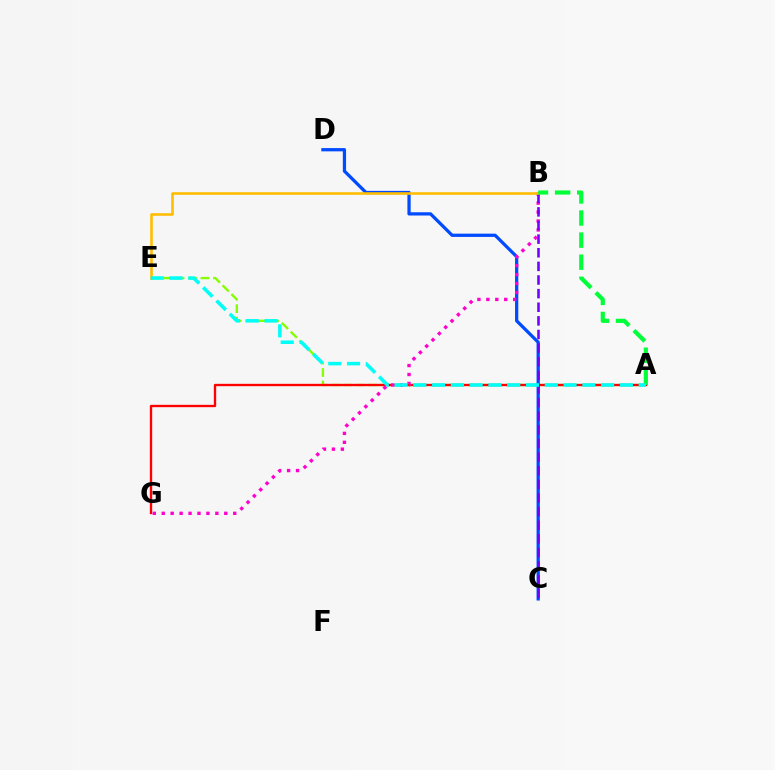{('A', 'E'): [{'color': '#84ff00', 'line_style': 'dashed', 'thickness': 1.7}, {'color': '#00fff6', 'line_style': 'dashed', 'thickness': 2.55}], ('A', 'G'): [{'color': '#ff0000', 'line_style': 'solid', 'thickness': 1.69}], ('C', 'D'): [{'color': '#004bff', 'line_style': 'solid', 'thickness': 2.34}], ('B', 'G'): [{'color': '#ff00cf', 'line_style': 'dotted', 'thickness': 2.43}], ('B', 'C'): [{'color': '#7200ff', 'line_style': 'dashed', 'thickness': 1.85}], ('B', 'E'): [{'color': '#ffbd00', 'line_style': 'solid', 'thickness': 1.86}], ('A', 'B'): [{'color': '#00ff39', 'line_style': 'dashed', 'thickness': 3.0}]}